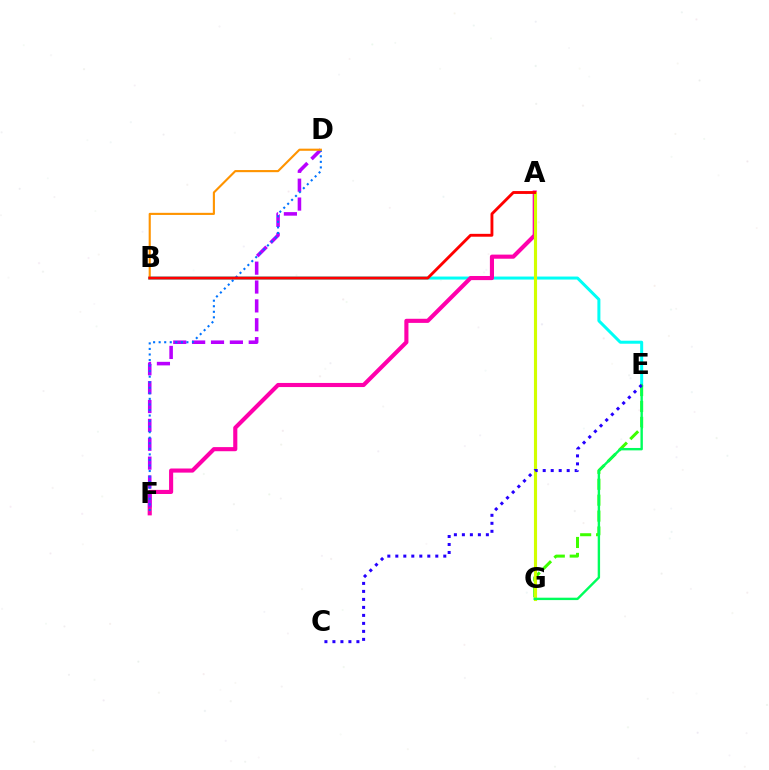{('B', 'E'): [{'color': '#00fff6', 'line_style': 'solid', 'thickness': 2.17}], ('A', 'F'): [{'color': '#ff00ac', 'line_style': 'solid', 'thickness': 2.96}], ('E', 'G'): [{'color': '#3dff00', 'line_style': 'dashed', 'thickness': 2.16}, {'color': '#00ff5c', 'line_style': 'solid', 'thickness': 1.72}], ('D', 'F'): [{'color': '#b900ff', 'line_style': 'dashed', 'thickness': 2.56}, {'color': '#0074ff', 'line_style': 'dotted', 'thickness': 1.51}], ('B', 'D'): [{'color': '#ff9400', 'line_style': 'solid', 'thickness': 1.53}], ('A', 'G'): [{'color': '#d1ff00', 'line_style': 'solid', 'thickness': 2.25}], ('A', 'B'): [{'color': '#ff0000', 'line_style': 'solid', 'thickness': 2.06}], ('C', 'E'): [{'color': '#2500ff', 'line_style': 'dotted', 'thickness': 2.17}]}